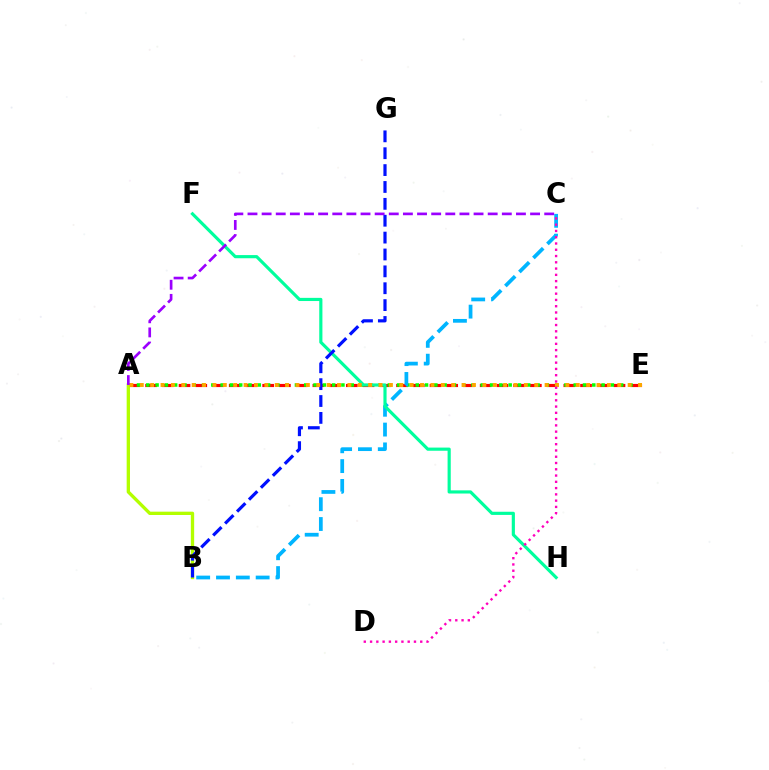{('A', 'E'): [{'color': '#ff0000', 'line_style': 'dashed', 'thickness': 2.27}, {'color': '#08ff00', 'line_style': 'dotted', 'thickness': 2.52}, {'color': '#ffa500', 'line_style': 'dotted', 'thickness': 2.82}], ('A', 'B'): [{'color': '#b3ff00', 'line_style': 'solid', 'thickness': 2.39}], ('B', 'C'): [{'color': '#00b5ff', 'line_style': 'dashed', 'thickness': 2.69}], ('F', 'H'): [{'color': '#00ff9d', 'line_style': 'solid', 'thickness': 2.27}], ('B', 'G'): [{'color': '#0010ff', 'line_style': 'dashed', 'thickness': 2.29}], ('C', 'D'): [{'color': '#ff00bd', 'line_style': 'dotted', 'thickness': 1.7}], ('A', 'C'): [{'color': '#9b00ff', 'line_style': 'dashed', 'thickness': 1.92}]}